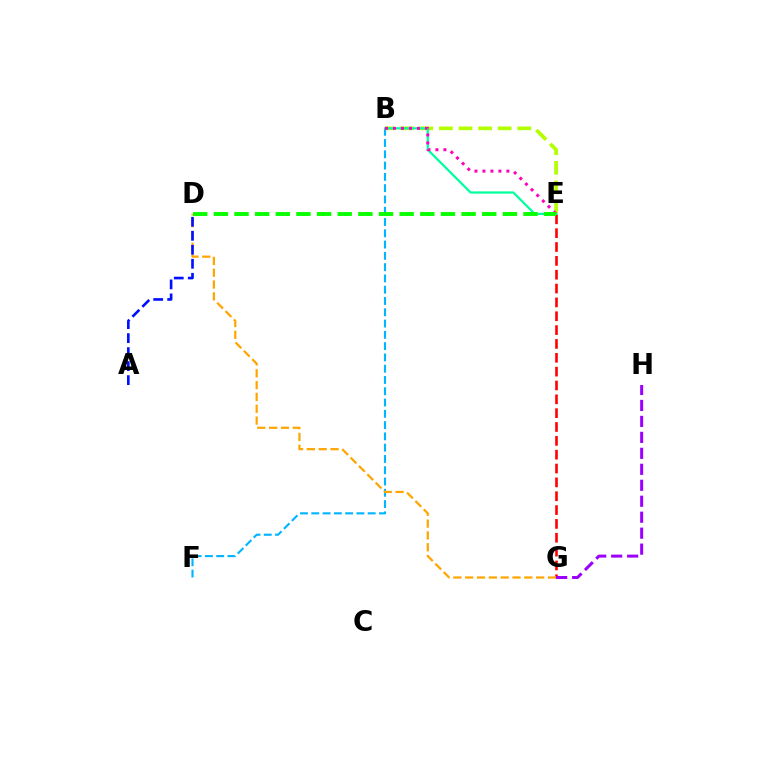{('B', 'F'): [{'color': '#00b5ff', 'line_style': 'dashed', 'thickness': 1.53}], ('B', 'E'): [{'color': '#b3ff00', 'line_style': 'dashed', 'thickness': 2.66}, {'color': '#00ff9d', 'line_style': 'solid', 'thickness': 1.6}, {'color': '#ff00bd', 'line_style': 'dotted', 'thickness': 2.17}], ('E', 'G'): [{'color': '#ff0000', 'line_style': 'dashed', 'thickness': 1.88}], ('D', 'G'): [{'color': '#ffa500', 'line_style': 'dashed', 'thickness': 1.61}], ('G', 'H'): [{'color': '#9b00ff', 'line_style': 'dashed', 'thickness': 2.17}], ('A', 'D'): [{'color': '#0010ff', 'line_style': 'dashed', 'thickness': 1.9}], ('D', 'E'): [{'color': '#08ff00', 'line_style': 'dashed', 'thickness': 2.8}]}